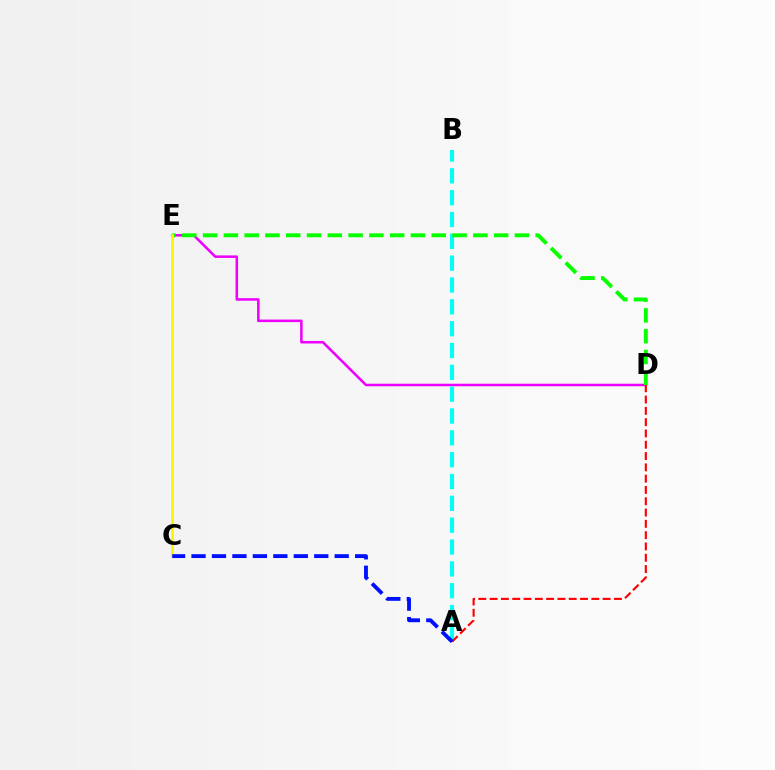{('D', 'E'): [{'color': '#ee00ff', 'line_style': 'solid', 'thickness': 1.83}, {'color': '#08ff00', 'line_style': 'dashed', 'thickness': 2.82}], ('A', 'B'): [{'color': '#00fff6', 'line_style': 'dashed', 'thickness': 2.97}], ('C', 'E'): [{'color': '#fcf500', 'line_style': 'solid', 'thickness': 1.97}], ('A', 'D'): [{'color': '#ff0000', 'line_style': 'dashed', 'thickness': 1.54}], ('A', 'C'): [{'color': '#0010ff', 'line_style': 'dashed', 'thickness': 2.78}]}